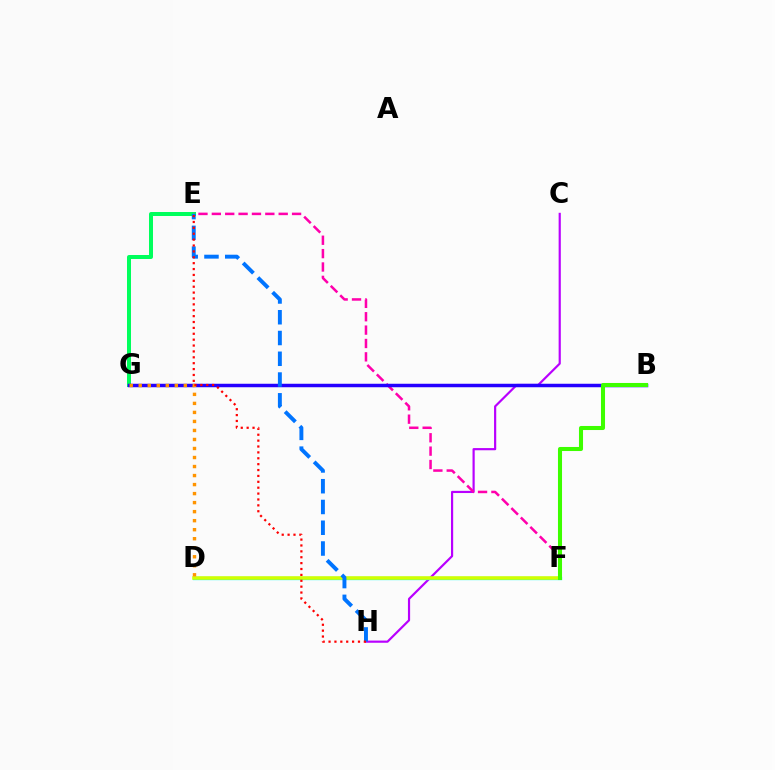{('C', 'H'): [{'color': '#b900ff', 'line_style': 'solid', 'thickness': 1.57}], ('E', 'G'): [{'color': '#00ff5c', 'line_style': 'solid', 'thickness': 2.88}], ('D', 'F'): [{'color': '#00fff6', 'line_style': 'solid', 'thickness': 2.37}, {'color': '#d1ff00', 'line_style': 'solid', 'thickness': 2.56}], ('E', 'F'): [{'color': '#ff00ac', 'line_style': 'dashed', 'thickness': 1.82}], ('B', 'G'): [{'color': '#2500ff', 'line_style': 'solid', 'thickness': 2.51}], ('E', 'H'): [{'color': '#0074ff', 'line_style': 'dashed', 'thickness': 2.82}, {'color': '#ff0000', 'line_style': 'dotted', 'thickness': 1.6}], ('D', 'G'): [{'color': '#ff9400', 'line_style': 'dotted', 'thickness': 2.45}], ('B', 'F'): [{'color': '#3dff00', 'line_style': 'solid', 'thickness': 2.92}]}